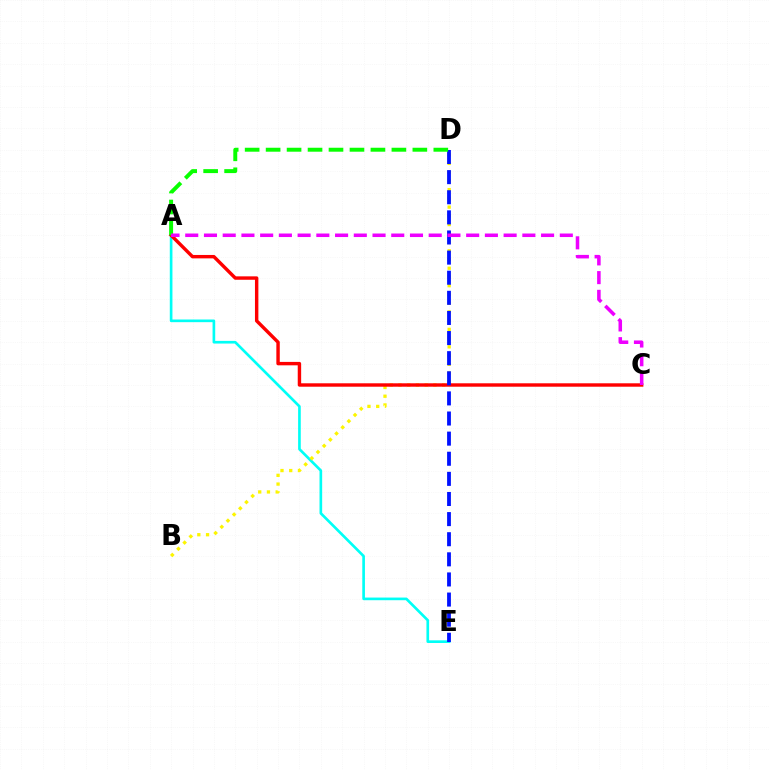{('A', 'E'): [{'color': '#00fff6', 'line_style': 'solid', 'thickness': 1.92}], ('B', 'D'): [{'color': '#fcf500', 'line_style': 'dotted', 'thickness': 2.37}], ('A', 'C'): [{'color': '#ff0000', 'line_style': 'solid', 'thickness': 2.46}, {'color': '#ee00ff', 'line_style': 'dashed', 'thickness': 2.54}], ('D', 'E'): [{'color': '#0010ff', 'line_style': 'dashed', 'thickness': 2.73}], ('A', 'D'): [{'color': '#08ff00', 'line_style': 'dashed', 'thickness': 2.85}]}